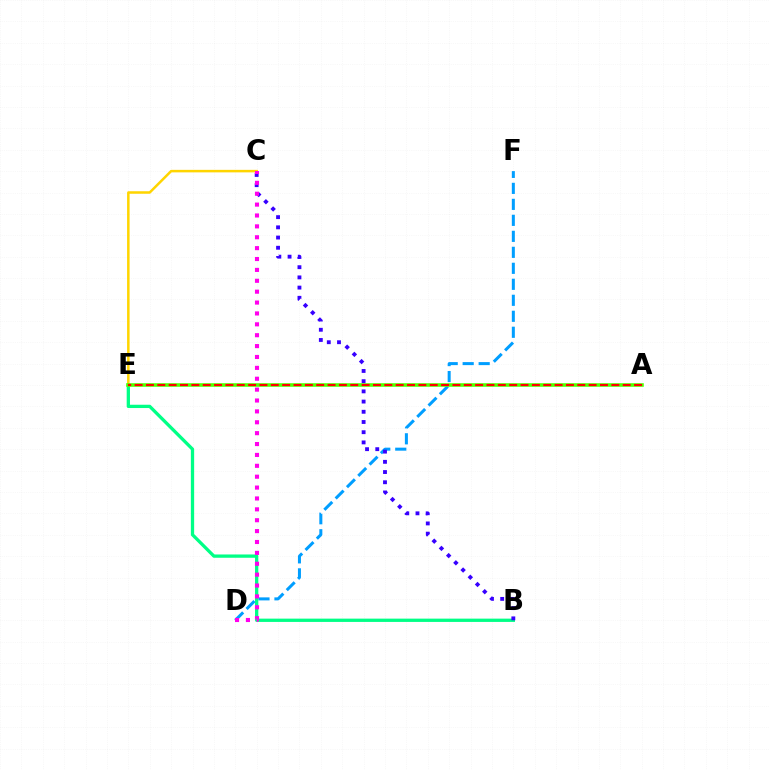{('D', 'F'): [{'color': '#009eff', 'line_style': 'dashed', 'thickness': 2.17}], ('B', 'E'): [{'color': '#00ff86', 'line_style': 'solid', 'thickness': 2.37}], ('C', 'E'): [{'color': '#ffd500', 'line_style': 'solid', 'thickness': 1.81}], ('A', 'E'): [{'color': '#4fff00', 'line_style': 'solid', 'thickness': 2.57}, {'color': '#ff0000', 'line_style': 'dashed', 'thickness': 1.54}], ('B', 'C'): [{'color': '#3700ff', 'line_style': 'dotted', 'thickness': 2.77}], ('C', 'D'): [{'color': '#ff00ed', 'line_style': 'dotted', 'thickness': 2.96}]}